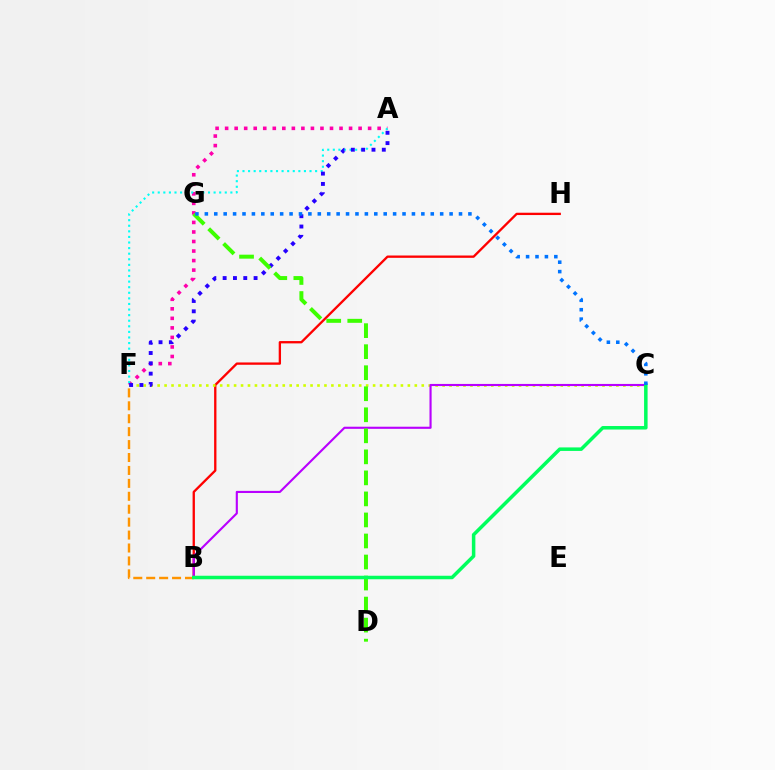{('A', 'F'): [{'color': '#ff00ac', 'line_style': 'dotted', 'thickness': 2.59}, {'color': '#00fff6', 'line_style': 'dotted', 'thickness': 1.52}, {'color': '#2500ff', 'line_style': 'dotted', 'thickness': 2.8}], ('B', 'H'): [{'color': '#ff0000', 'line_style': 'solid', 'thickness': 1.67}], ('C', 'F'): [{'color': '#d1ff00', 'line_style': 'dotted', 'thickness': 1.89}], ('B', 'C'): [{'color': '#b900ff', 'line_style': 'solid', 'thickness': 1.53}, {'color': '#00ff5c', 'line_style': 'solid', 'thickness': 2.53}], ('B', 'F'): [{'color': '#ff9400', 'line_style': 'dashed', 'thickness': 1.76}], ('D', 'G'): [{'color': '#3dff00', 'line_style': 'dashed', 'thickness': 2.86}], ('C', 'G'): [{'color': '#0074ff', 'line_style': 'dotted', 'thickness': 2.56}]}